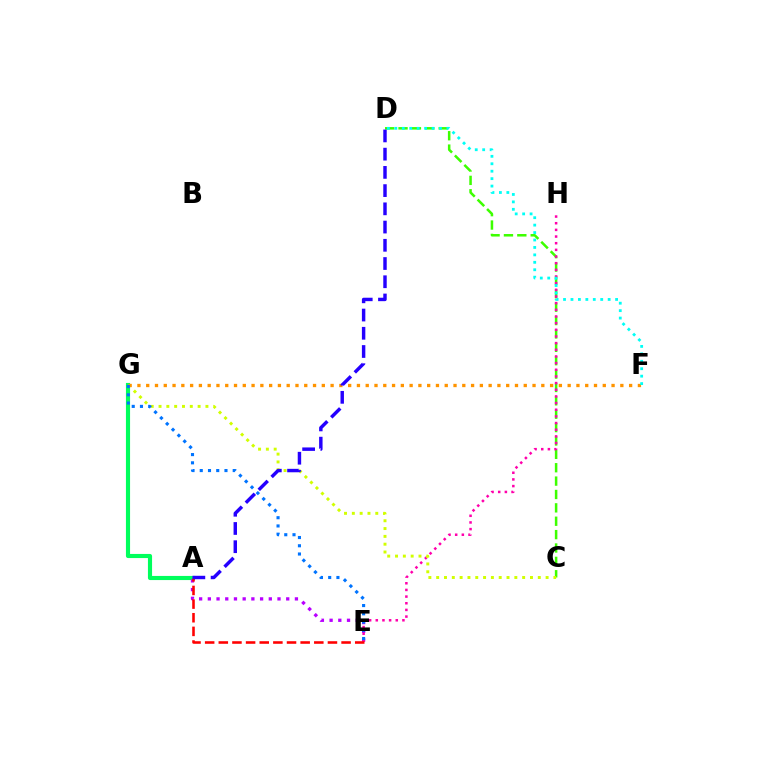{('A', 'G'): [{'color': '#00ff5c', 'line_style': 'solid', 'thickness': 2.97}], ('C', 'D'): [{'color': '#3dff00', 'line_style': 'dashed', 'thickness': 1.82}], ('A', 'E'): [{'color': '#b900ff', 'line_style': 'dotted', 'thickness': 2.37}, {'color': '#ff0000', 'line_style': 'dashed', 'thickness': 1.85}], ('E', 'H'): [{'color': '#ff00ac', 'line_style': 'dotted', 'thickness': 1.81}], ('C', 'G'): [{'color': '#d1ff00', 'line_style': 'dotted', 'thickness': 2.12}], ('F', 'G'): [{'color': '#ff9400', 'line_style': 'dotted', 'thickness': 2.39}], ('A', 'D'): [{'color': '#2500ff', 'line_style': 'dashed', 'thickness': 2.48}], ('E', 'G'): [{'color': '#0074ff', 'line_style': 'dotted', 'thickness': 2.24}], ('D', 'F'): [{'color': '#00fff6', 'line_style': 'dotted', 'thickness': 2.02}]}